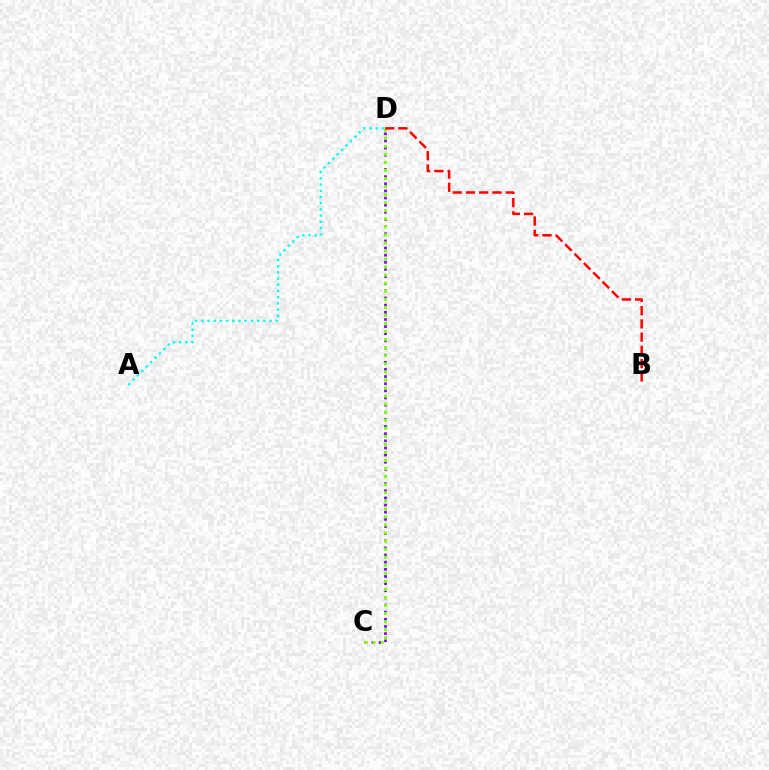{('C', 'D'): [{'color': '#7200ff', 'line_style': 'dotted', 'thickness': 1.94}, {'color': '#84ff00', 'line_style': 'dotted', 'thickness': 2.19}], ('A', 'D'): [{'color': '#00fff6', 'line_style': 'dotted', 'thickness': 1.69}], ('B', 'D'): [{'color': '#ff0000', 'line_style': 'dashed', 'thickness': 1.8}]}